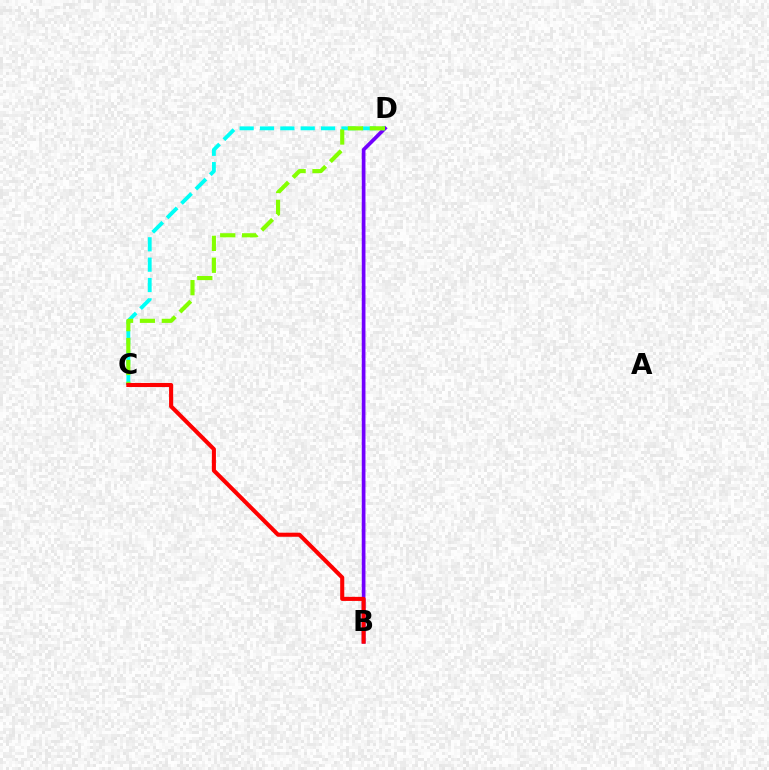{('B', 'D'): [{'color': '#7200ff', 'line_style': 'solid', 'thickness': 2.66}], ('C', 'D'): [{'color': '#00fff6', 'line_style': 'dashed', 'thickness': 2.76}, {'color': '#84ff00', 'line_style': 'dashed', 'thickness': 2.98}], ('B', 'C'): [{'color': '#ff0000', 'line_style': 'solid', 'thickness': 2.94}]}